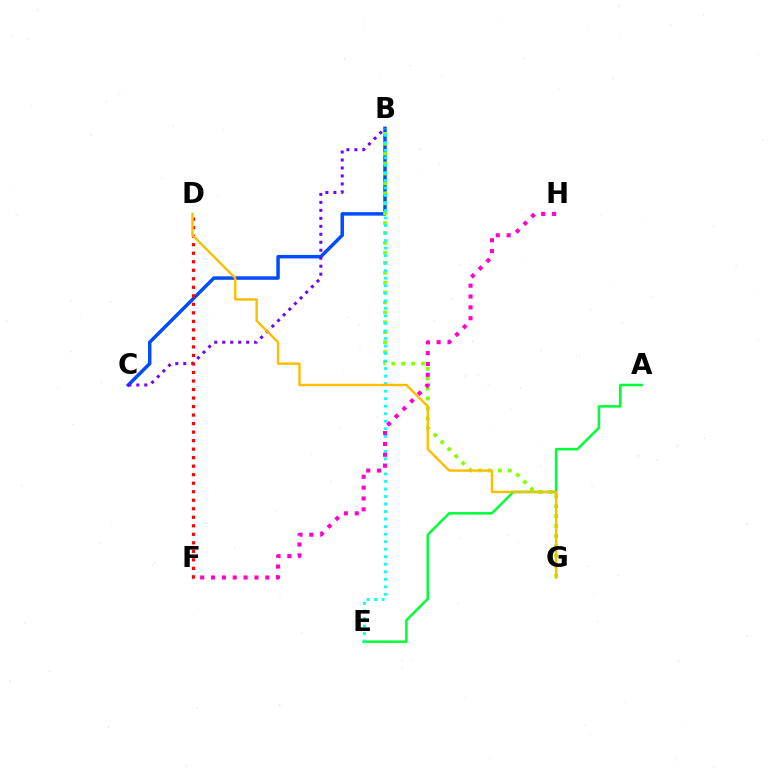{('B', 'C'): [{'color': '#004bff', 'line_style': 'solid', 'thickness': 2.5}, {'color': '#7200ff', 'line_style': 'dotted', 'thickness': 2.17}], ('B', 'G'): [{'color': '#84ff00', 'line_style': 'dotted', 'thickness': 2.7}], ('A', 'E'): [{'color': '#00ff39', 'line_style': 'solid', 'thickness': 1.82}], ('B', 'E'): [{'color': '#00fff6', 'line_style': 'dotted', 'thickness': 2.04}], ('F', 'H'): [{'color': '#ff00cf', 'line_style': 'dotted', 'thickness': 2.95}], ('D', 'F'): [{'color': '#ff0000', 'line_style': 'dotted', 'thickness': 2.31}], ('D', 'G'): [{'color': '#ffbd00', 'line_style': 'solid', 'thickness': 1.73}]}